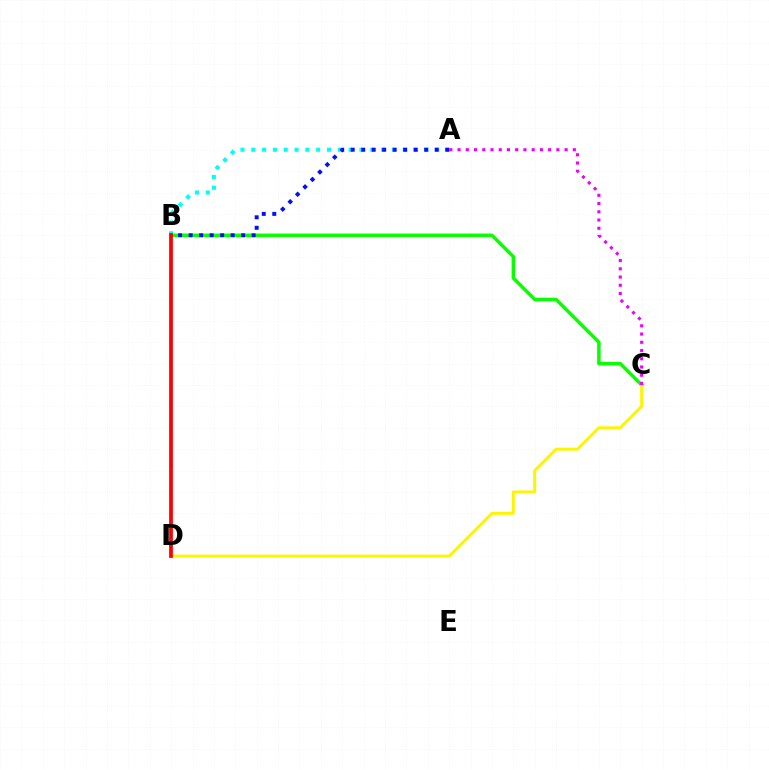{('B', 'C'): [{'color': '#08ff00', 'line_style': 'solid', 'thickness': 2.49}], ('A', 'B'): [{'color': '#00fff6', 'line_style': 'dotted', 'thickness': 2.94}, {'color': '#0010ff', 'line_style': 'dotted', 'thickness': 2.85}], ('C', 'D'): [{'color': '#fcf500', 'line_style': 'solid', 'thickness': 2.12}], ('B', 'D'): [{'color': '#ff0000', 'line_style': 'solid', 'thickness': 2.69}], ('A', 'C'): [{'color': '#ee00ff', 'line_style': 'dotted', 'thickness': 2.24}]}